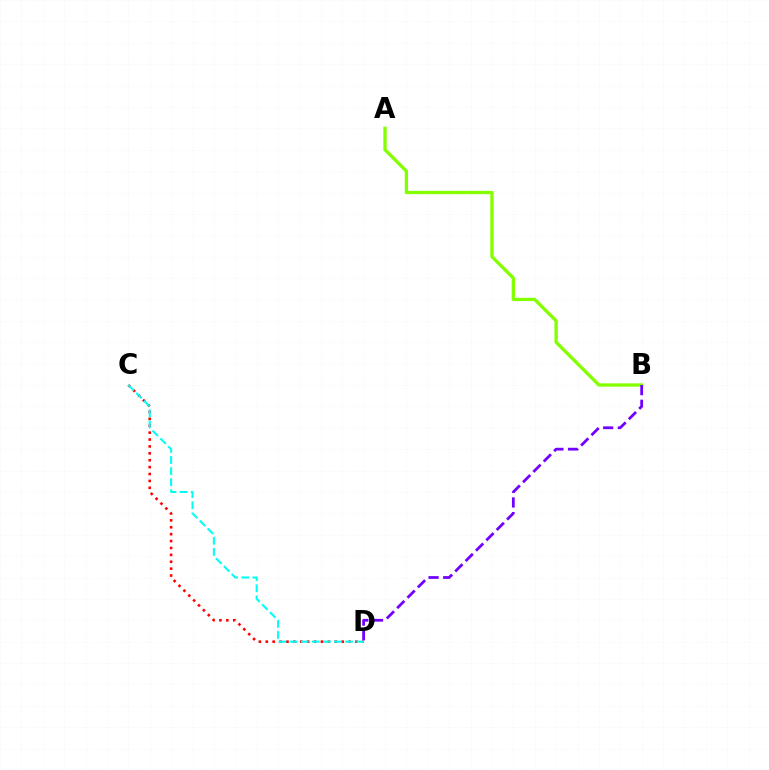{('A', 'B'): [{'color': '#84ff00', 'line_style': 'solid', 'thickness': 2.39}], ('C', 'D'): [{'color': '#ff0000', 'line_style': 'dotted', 'thickness': 1.87}, {'color': '#00fff6', 'line_style': 'dashed', 'thickness': 1.51}], ('B', 'D'): [{'color': '#7200ff', 'line_style': 'dashed', 'thickness': 1.99}]}